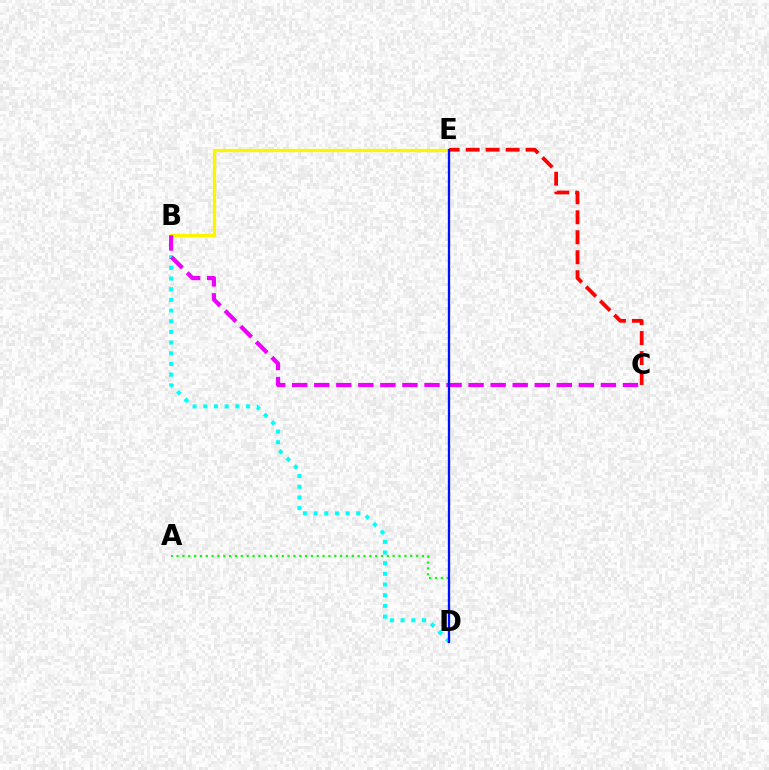{('B', 'D'): [{'color': '#00fff6', 'line_style': 'dotted', 'thickness': 2.9}], ('B', 'E'): [{'color': '#fcf500', 'line_style': 'solid', 'thickness': 2.39}], ('C', 'E'): [{'color': '#ff0000', 'line_style': 'dashed', 'thickness': 2.72}], ('A', 'D'): [{'color': '#08ff00', 'line_style': 'dotted', 'thickness': 1.59}], ('B', 'C'): [{'color': '#ee00ff', 'line_style': 'dashed', 'thickness': 3.0}], ('D', 'E'): [{'color': '#0010ff', 'line_style': 'solid', 'thickness': 1.66}]}